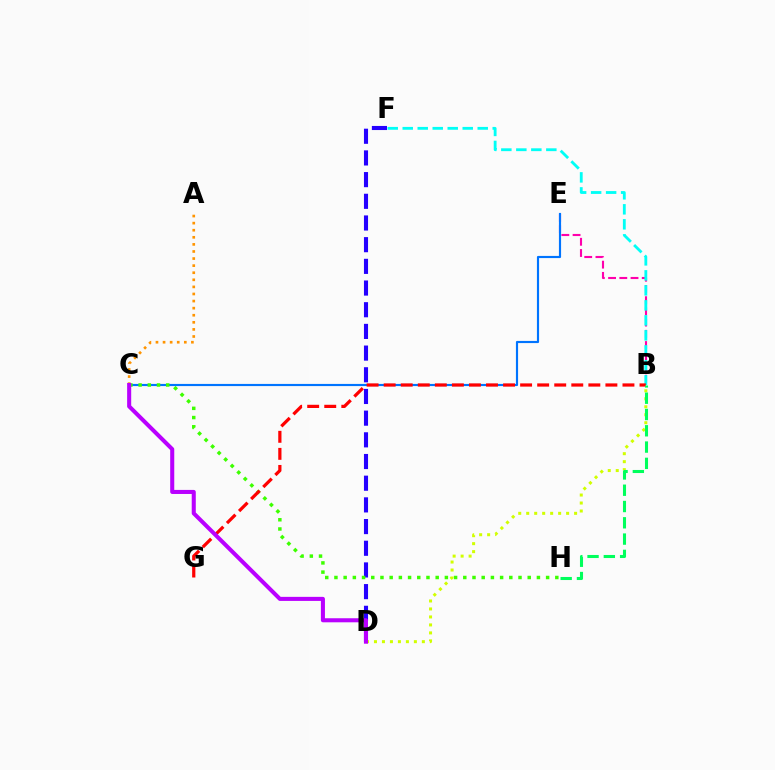{('D', 'F'): [{'color': '#2500ff', 'line_style': 'dashed', 'thickness': 2.95}], ('B', 'E'): [{'color': '#ff00ac', 'line_style': 'dashed', 'thickness': 1.52}], ('B', 'F'): [{'color': '#00fff6', 'line_style': 'dashed', 'thickness': 2.04}], ('C', 'E'): [{'color': '#0074ff', 'line_style': 'solid', 'thickness': 1.55}], ('A', 'C'): [{'color': '#ff9400', 'line_style': 'dotted', 'thickness': 1.92}], ('C', 'H'): [{'color': '#3dff00', 'line_style': 'dotted', 'thickness': 2.5}], ('B', 'D'): [{'color': '#d1ff00', 'line_style': 'dotted', 'thickness': 2.17}], ('B', 'G'): [{'color': '#ff0000', 'line_style': 'dashed', 'thickness': 2.32}], ('B', 'H'): [{'color': '#00ff5c', 'line_style': 'dashed', 'thickness': 2.21}], ('C', 'D'): [{'color': '#b900ff', 'line_style': 'solid', 'thickness': 2.92}]}